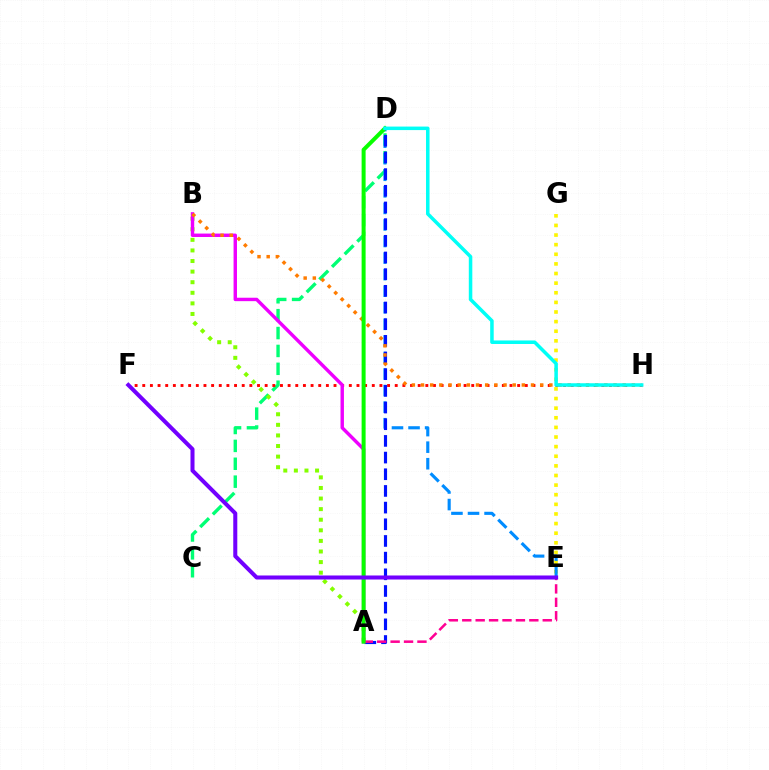{('E', 'G'): [{'color': '#fcf500', 'line_style': 'dotted', 'thickness': 2.61}], ('C', 'D'): [{'color': '#00ff74', 'line_style': 'dashed', 'thickness': 2.43}], ('F', 'H'): [{'color': '#ff0000', 'line_style': 'dotted', 'thickness': 2.08}], ('A', 'B'): [{'color': '#84ff00', 'line_style': 'dotted', 'thickness': 2.88}, {'color': '#ee00ff', 'line_style': 'solid', 'thickness': 2.47}], ('D', 'E'): [{'color': '#008cff', 'line_style': 'dashed', 'thickness': 2.25}], ('A', 'D'): [{'color': '#0010ff', 'line_style': 'dashed', 'thickness': 2.27}, {'color': '#08ff00', 'line_style': 'solid', 'thickness': 2.87}], ('B', 'H'): [{'color': '#ff7c00', 'line_style': 'dotted', 'thickness': 2.49}], ('A', 'E'): [{'color': '#ff0094', 'line_style': 'dashed', 'thickness': 1.82}], ('E', 'F'): [{'color': '#7200ff', 'line_style': 'solid', 'thickness': 2.9}], ('D', 'H'): [{'color': '#00fff6', 'line_style': 'solid', 'thickness': 2.53}]}